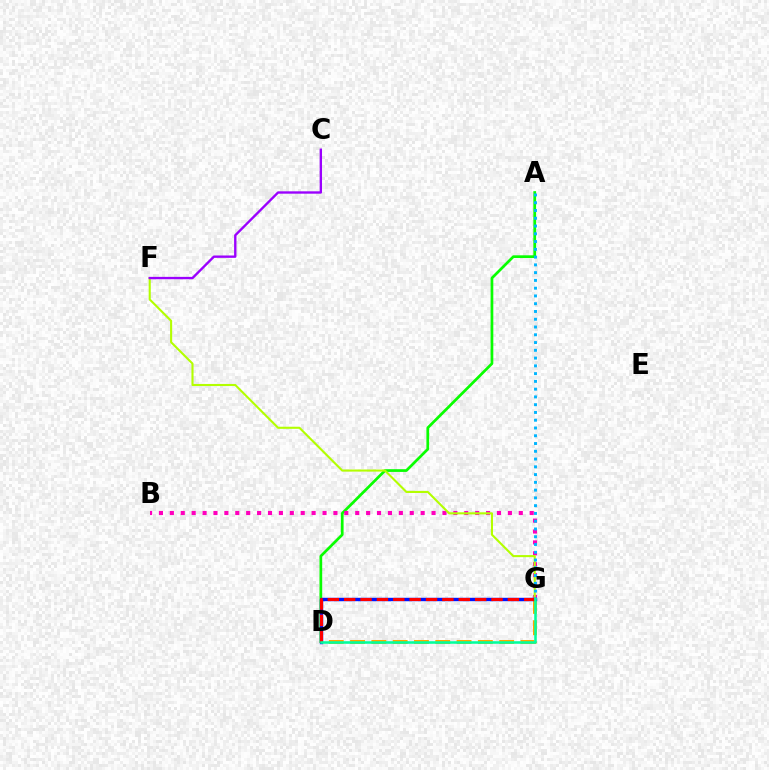{('A', 'D'): [{'color': '#08ff00', 'line_style': 'solid', 'thickness': 1.96}], ('D', 'G'): [{'color': '#ffa500', 'line_style': 'dashed', 'thickness': 2.89}, {'color': '#0010ff', 'line_style': 'solid', 'thickness': 2.46}, {'color': '#ff0000', 'line_style': 'dashed', 'thickness': 2.22}, {'color': '#00ff9d', 'line_style': 'solid', 'thickness': 1.84}], ('B', 'G'): [{'color': '#ff00bd', 'line_style': 'dotted', 'thickness': 2.96}], ('F', 'G'): [{'color': '#b3ff00', 'line_style': 'solid', 'thickness': 1.51}], ('A', 'G'): [{'color': '#00b5ff', 'line_style': 'dotted', 'thickness': 2.11}], ('C', 'F'): [{'color': '#9b00ff', 'line_style': 'solid', 'thickness': 1.7}]}